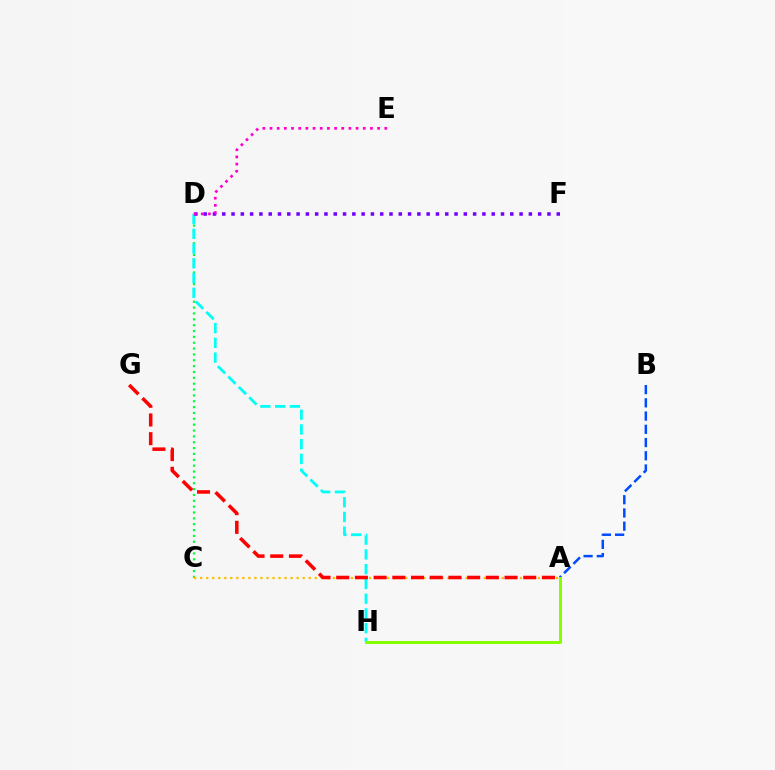{('C', 'D'): [{'color': '#00ff39', 'line_style': 'dotted', 'thickness': 1.59}], ('D', 'H'): [{'color': '#00fff6', 'line_style': 'dashed', 'thickness': 2.0}], ('A', 'C'): [{'color': '#ffbd00', 'line_style': 'dotted', 'thickness': 1.64}], ('D', 'F'): [{'color': '#7200ff', 'line_style': 'dotted', 'thickness': 2.52}], ('A', 'B'): [{'color': '#004bff', 'line_style': 'dashed', 'thickness': 1.8}], ('D', 'E'): [{'color': '#ff00cf', 'line_style': 'dotted', 'thickness': 1.95}], ('A', 'G'): [{'color': '#ff0000', 'line_style': 'dashed', 'thickness': 2.54}], ('A', 'H'): [{'color': '#84ff00', 'line_style': 'solid', 'thickness': 2.14}]}